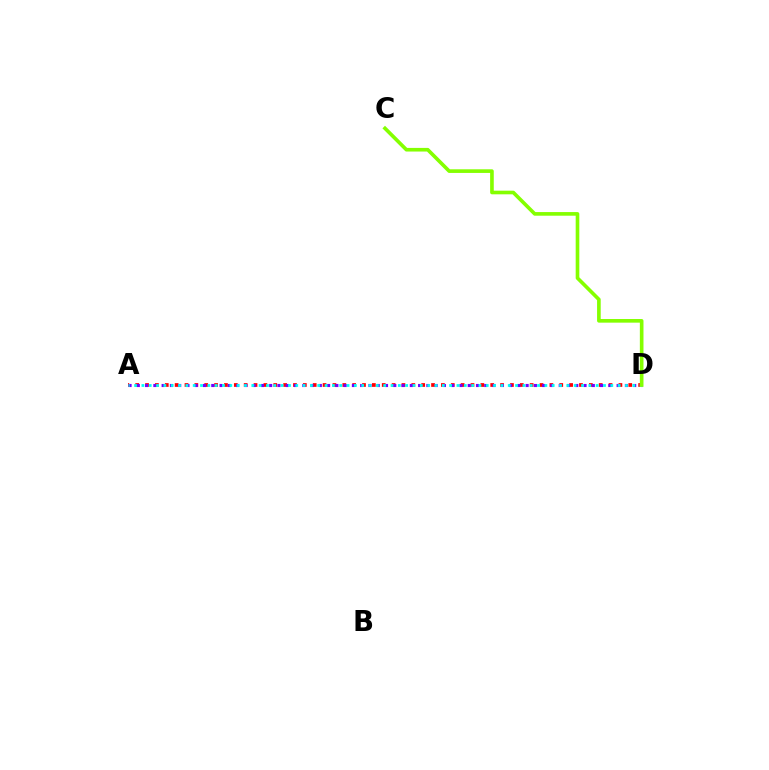{('A', 'D'): [{'color': '#ff0000', 'line_style': 'dotted', 'thickness': 2.68}, {'color': '#7200ff', 'line_style': 'dotted', 'thickness': 2.25}, {'color': '#00fff6', 'line_style': 'dotted', 'thickness': 1.99}], ('C', 'D'): [{'color': '#84ff00', 'line_style': 'solid', 'thickness': 2.62}]}